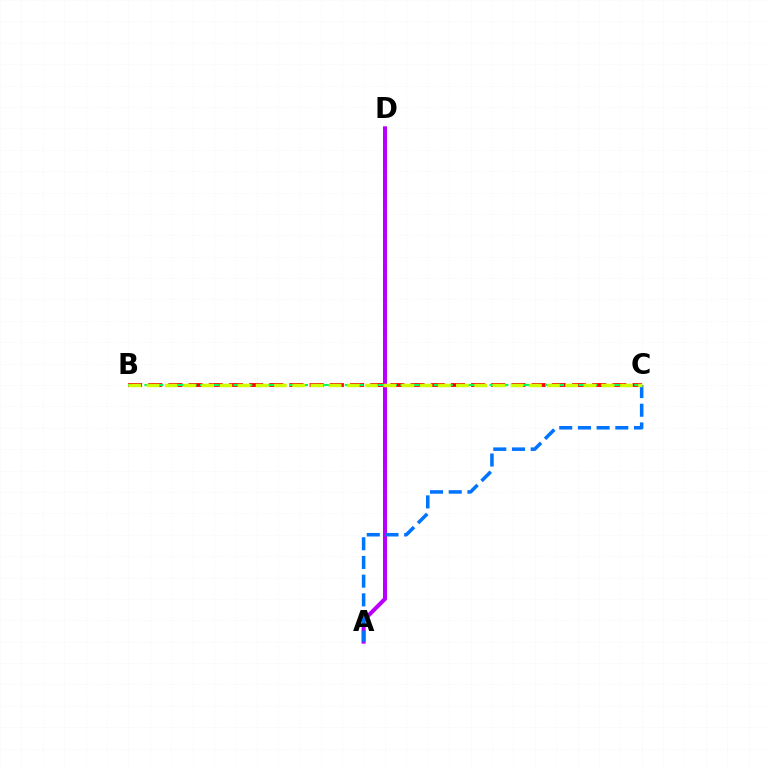{('A', 'D'): [{'color': '#b900ff', 'line_style': 'solid', 'thickness': 2.9}], ('A', 'C'): [{'color': '#0074ff', 'line_style': 'dashed', 'thickness': 2.54}], ('B', 'C'): [{'color': '#ff0000', 'line_style': 'dashed', 'thickness': 2.74}, {'color': '#00ff5c', 'line_style': 'dashed', 'thickness': 1.51}, {'color': '#d1ff00', 'line_style': 'dashed', 'thickness': 2.47}]}